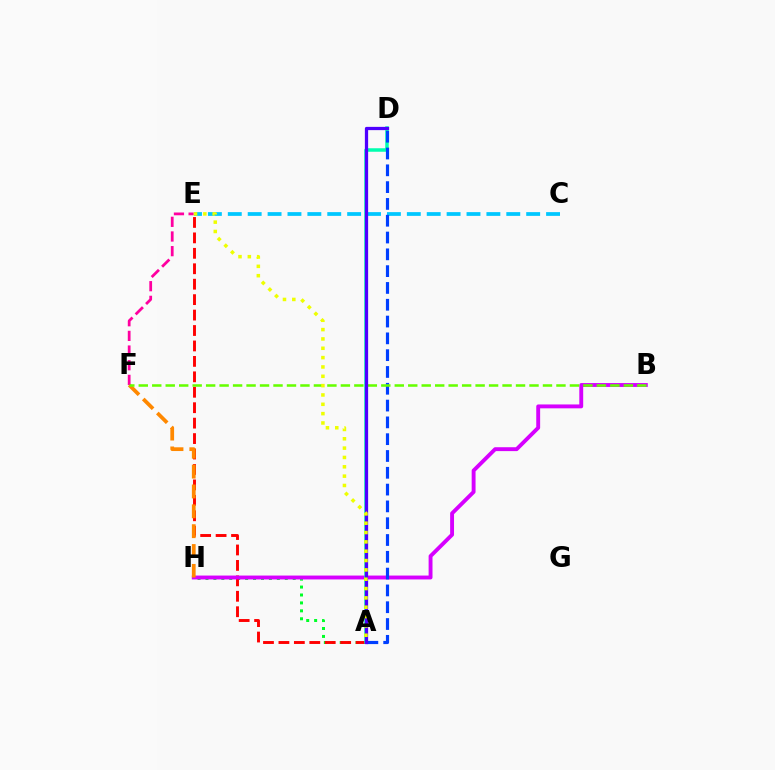{('A', 'H'): [{'color': '#00ff27', 'line_style': 'dotted', 'thickness': 2.15}], ('A', 'E'): [{'color': '#ff0000', 'line_style': 'dashed', 'thickness': 2.1}, {'color': '#eeff00', 'line_style': 'dotted', 'thickness': 2.54}], ('B', 'H'): [{'color': '#d600ff', 'line_style': 'solid', 'thickness': 2.8}], ('F', 'H'): [{'color': '#ff8800', 'line_style': 'dashed', 'thickness': 2.7}], ('A', 'D'): [{'color': '#00ffaf', 'line_style': 'solid', 'thickness': 2.52}, {'color': '#003fff', 'line_style': 'dashed', 'thickness': 2.28}, {'color': '#4f00ff', 'line_style': 'solid', 'thickness': 2.34}], ('C', 'E'): [{'color': '#00c7ff', 'line_style': 'dashed', 'thickness': 2.7}], ('E', 'F'): [{'color': '#ff00a0', 'line_style': 'dashed', 'thickness': 1.99}], ('B', 'F'): [{'color': '#66ff00', 'line_style': 'dashed', 'thickness': 1.83}]}